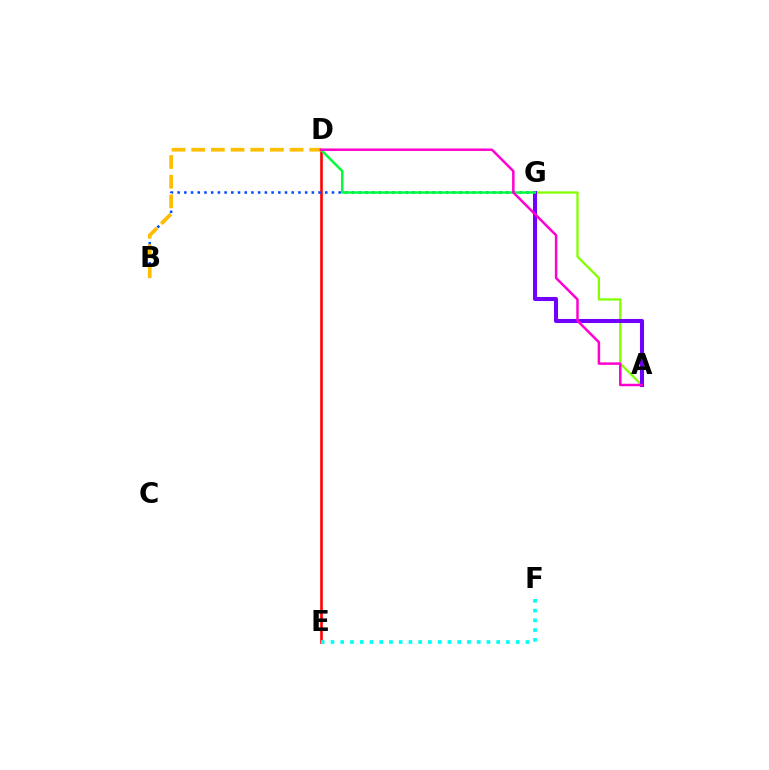{('D', 'E'): [{'color': '#ff0000', 'line_style': 'solid', 'thickness': 1.87}], ('E', 'F'): [{'color': '#00fff6', 'line_style': 'dotted', 'thickness': 2.65}], ('A', 'G'): [{'color': '#84ff00', 'line_style': 'solid', 'thickness': 1.65}, {'color': '#7200ff', 'line_style': 'solid', 'thickness': 2.91}], ('B', 'G'): [{'color': '#004bff', 'line_style': 'dotted', 'thickness': 1.82}], ('D', 'G'): [{'color': '#00ff39', 'line_style': 'solid', 'thickness': 1.78}], ('B', 'D'): [{'color': '#ffbd00', 'line_style': 'dashed', 'thickness': 2.67}], ('A', 'D'): [{'color': '#ff00cf', 'line_style': 'solid', 'thickness': 1.79}]}